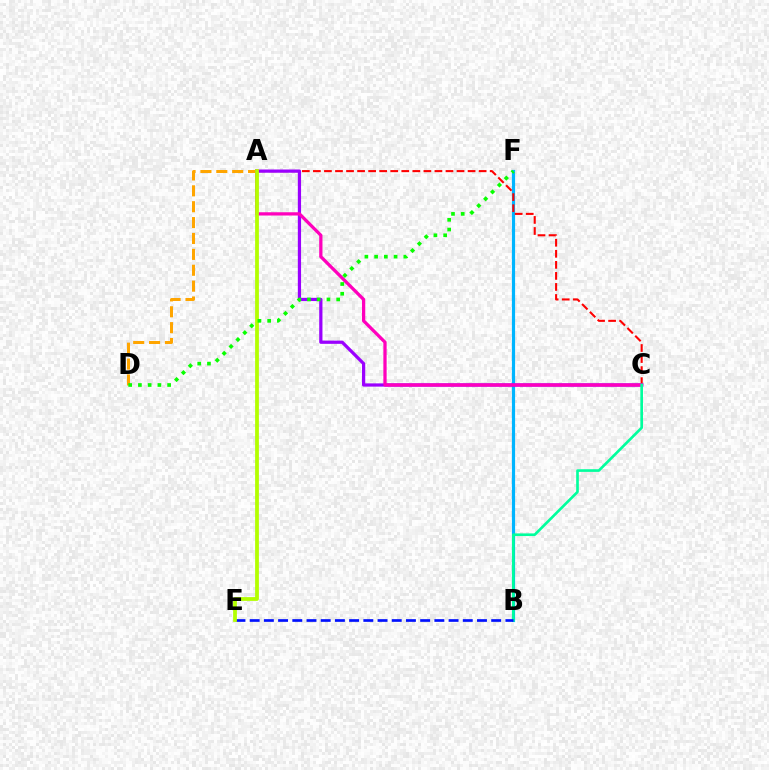{('B', 'F'): [{'color': '#00b5ff', 'line_style': 'solid', 'thickness': 2.29}], ('A', 'C'): [{'color': '#ff0000', 'line_style': 'dashed', 'thickness': 1.5}, {'color': '#9b00ff', 'line_style': 'solid', 'thickness': 2.33}, {'color': '#ff00bd', 'line_style': 'solid', 'thickness': 2.35}], ('A', 'D'): [{'color': '#ffa500', 'line_style': 'dashed', 'thickness': 2.16}], ('B', 'C'): [{'color': '#00ff9d', 'line_style': 'solid', 'thickness': 1.91}], ('B', 'E'): [{'color': '#0010ff', 'line_style': 'dashed', 'thickness': 1.93}], ('A', 'E'): [{'color': '#b3ff00', 'line_style': 'solid', 'thickness': 2.72}], ('D', 'F'): [{'color': '#08ff00', 'line_style': 'dotted', 'thickness': 2.65}]}